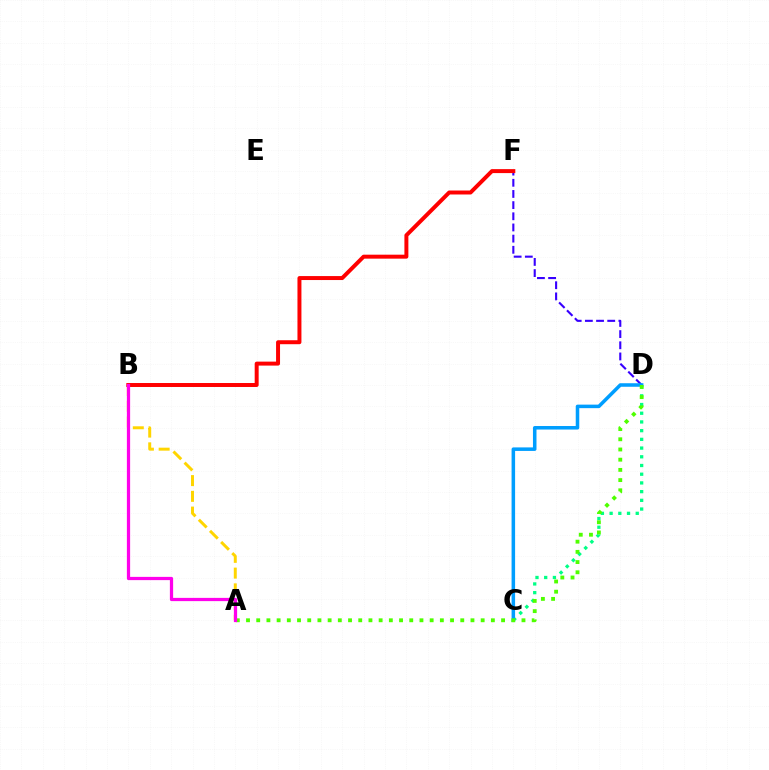{('D', 'F'): [{'color': '#3700ff', 'line_style': 'dashed', 'thickness': 1.52}], ('C', 'D'): [{'color': '#00ff86', 'line_style': 'dotted', 'thickness': 2.37}, {'color': '#009eff', 'line_style': 'solid', 'thickness': 2.54}], ('A', 'B'): [{'color': '#ffd500', 'line_style': 'dashed', 'thickness': 2.14}, {'color': '#ff00ed', 'line_style': 'solid', 'thickness': 2.34}], ('A', 'D'): [{'color': '#4fff00', 'line_style': 'dotted', 'thickness': 2.77}], ('B', 'F'): [{'color': '#ff0000', 'line_style': 'solid', 'thickness': 2.86}]}